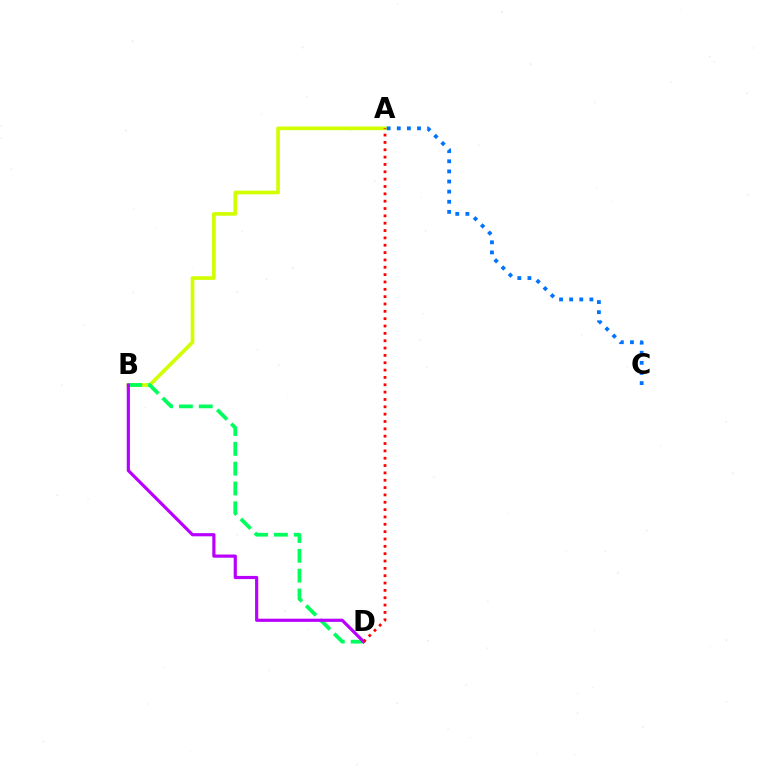{('A', 'B'): [{'color': '#d1ff00', 'line_style': 'solid', 'thickness': 2.64}], ('B', 'D'): [{'color': '#00ff5c', 'line_style': 'dashed', 'thickness': 2.69}, {'color': '#b900ff', 'line_style': 'solid', 'thickness': 2.29}], ('A', 'D'): [{'color': '#ff0000', 'line_style': 'dotted', 'thickness': 2.0}], ('A', 'C'): [{'color': '#0074ff', 'line_style': 'dotted', 'thickness': 2.75}]}